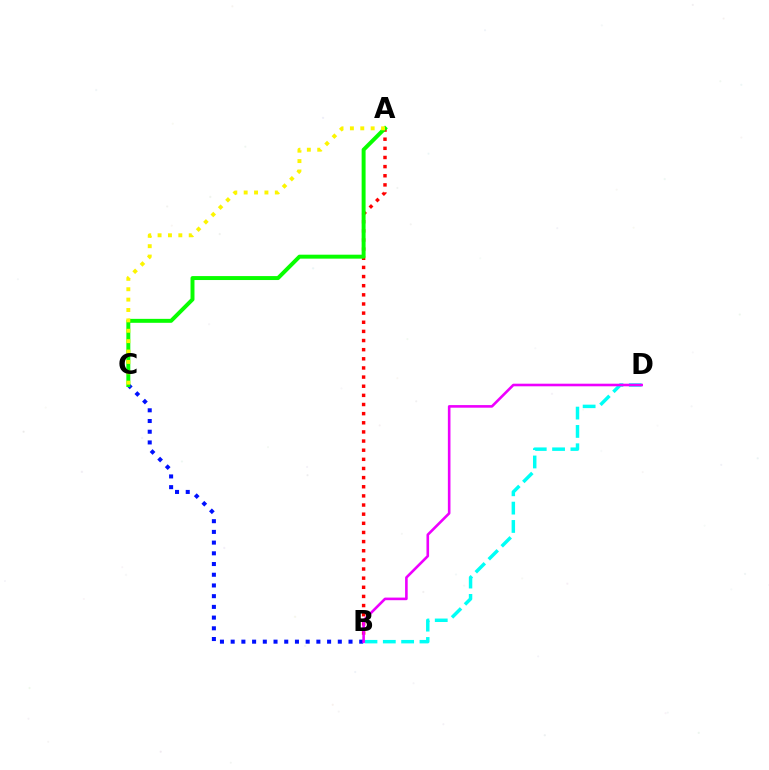{('A', 'B'): [{'color': '#ff0000', 'line_style': 'dotted', 'thickness': 2.48}], ('B', 'C'): [{'color': '#0010ff', 'line_style': 'dotted', 'thickness': 2.91}], ('A', 'C'): [{'color': '#08ff00', 'line_style': 'solid', 'thickness': 2.85}, {'color': '#fcf500', 'line_style': 'dotted', 'thickness': 2.82}], ('B', 'D'): [{'color': '#00fff6', 'line_style': 'dashed', 'thickness': 2.49}, {'color': '#ee00ff', 'line_style': 'solid', 'thickness': 1.88}]}